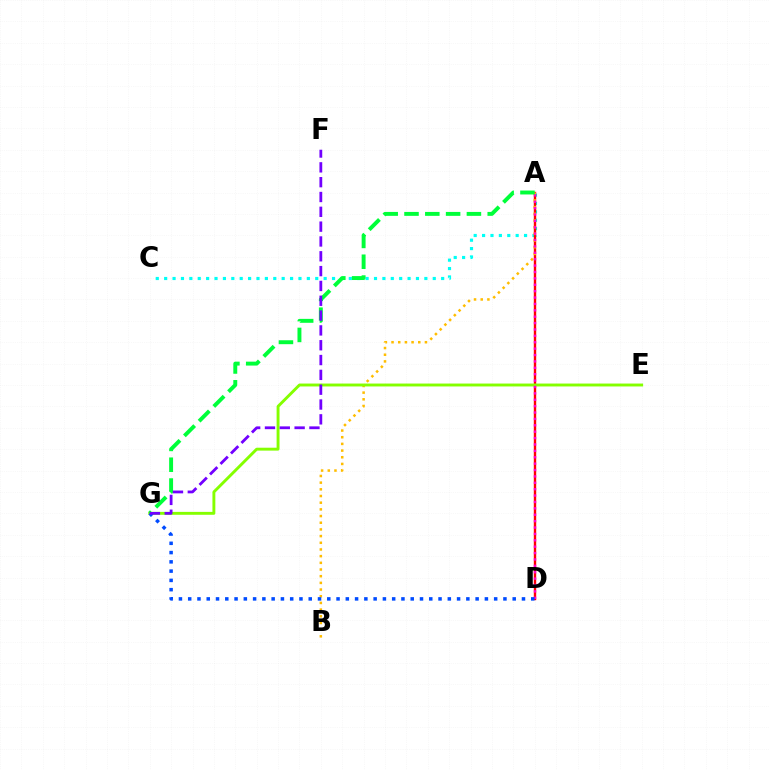{('A', 'C'): [{'color': '#00fff6', 'line_style': 'dotted', 'thickness': 2.28}], ('A', 'D'): [{'color': '#ff0000', 'line_style': 'solid', 'thickness': 1.72}, {'color': '#ff00cf', 'line_style': 'dotted', 'thickness': 1.74}], ('A', 'B'): [{'color': '#ffbd00', 'line_style': 'dotted', 'thickness': 1.82}], ('E', 'G'): [{'color': '#84ff00', 'line_style': 'solid', 'thickness': 2.09}], ('A', 'G'): [{'color': '#00ff39', 'line_style': 'dashed', 'thickness': 2.83}], ('D', 'G'): [{'color': '#004bff', 'line_style': 'dotted', 'thickness': 2.52}], ('F', 'G'): [{'color': '#7200ff', 'line_style': 'dashed', 'thickness': 2.01}]}